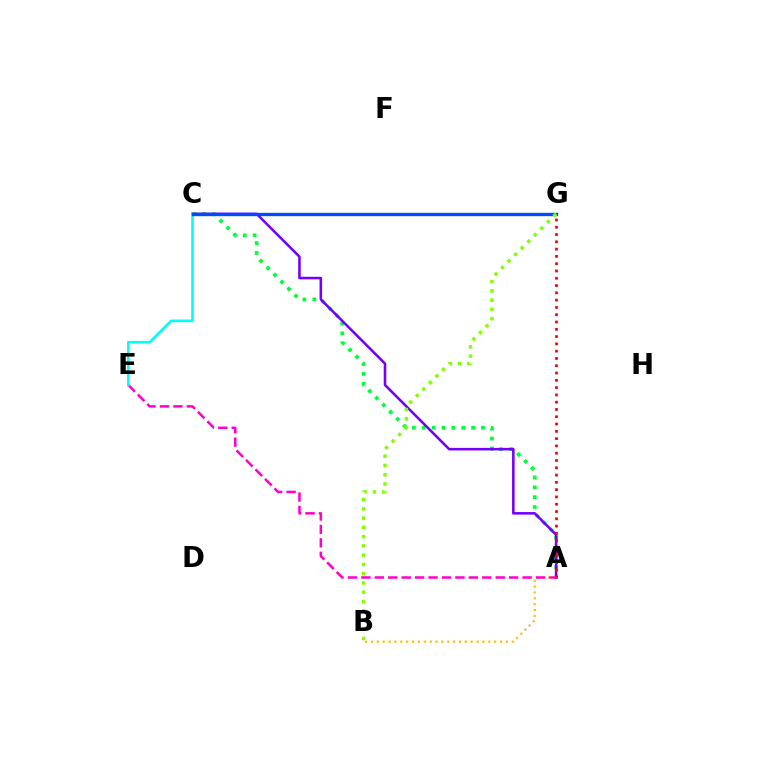{('A', 'B'): [{'color': '#ffbd00', 'line_style': 'dotted', 'thickness': 1.59}], ('A', 'C'): [{'color': '#00ff39', 'line_style': 'dotted', 'thickness': 2.68}, {'color': '#7200ff', 'line_style': 'solid', 'thickness': 1.84}], ('A', 'G'): [{'color': '#ff0000', 'line_style': 'dotted', 'thickness': 1.98}], ('A', 'E'): [{'color': '#ff00cf', 'line_style': 'dashed', 'thickness': 1.82}], ('C', 'E'): [{'color': '#00fff6', 'line_style': 'solid', 'thickness': 1.91}], ('C', 'G'): [{'color': '#004bff', 'line_style': 'solid', 'thickness': 2.42}], ('B', 'G'): [{'color': '#84ff00', 'line_style': 'dotted', 'thickness': 2.52}]}